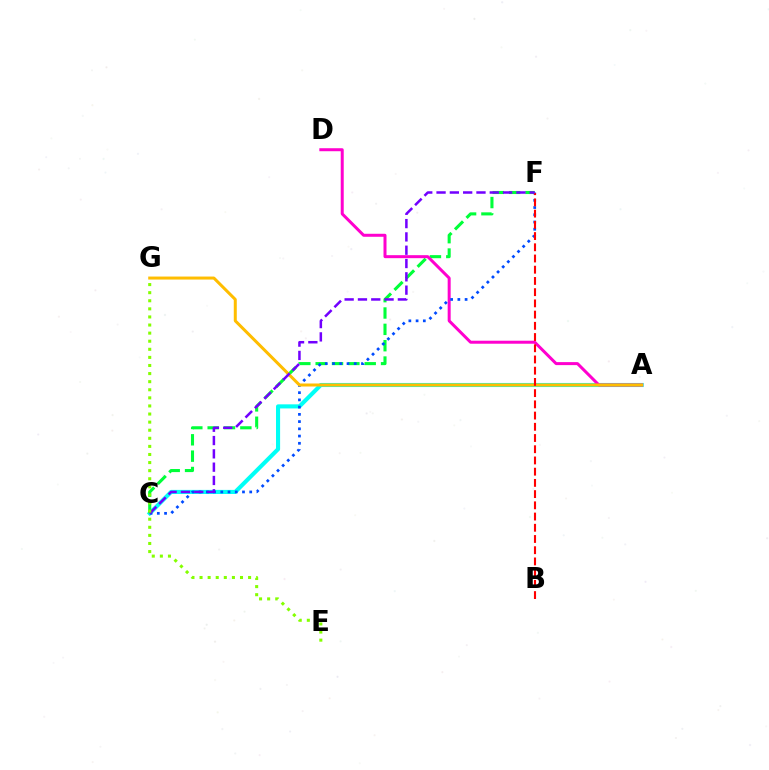{('A', 'C'): [{'color': '#00fff6', 'line_style': 'solid', 'thickness': 2.95}], ('C', 'F'): [{'color': '#00ff39', 'line_style': 'dashed', 'thickness': 2.22}, {'color': '#004bff', 'line_style': 'dotted', 'thickness': 1.97}, {'color': '#7200ff', 'line_style': 'dashed', 'thickness': 1.81}], ('A', 'D'): [{'color': '#ff00cf', 'line_style': 'solid', 'thickness': 2.16}], ('A', 'G'): [{'color': '#ffbd00', 'line_style': 'solid', 'thickness': 2.17}], ('B', 'F'): [{'color': '#ff0000', 'line_style': 'dashed', 'thickness': 1.52}], ('E', 'G'): [{'color': '#84ff00', 'line_style': 'dotted', 'thickness': 2.2}]}